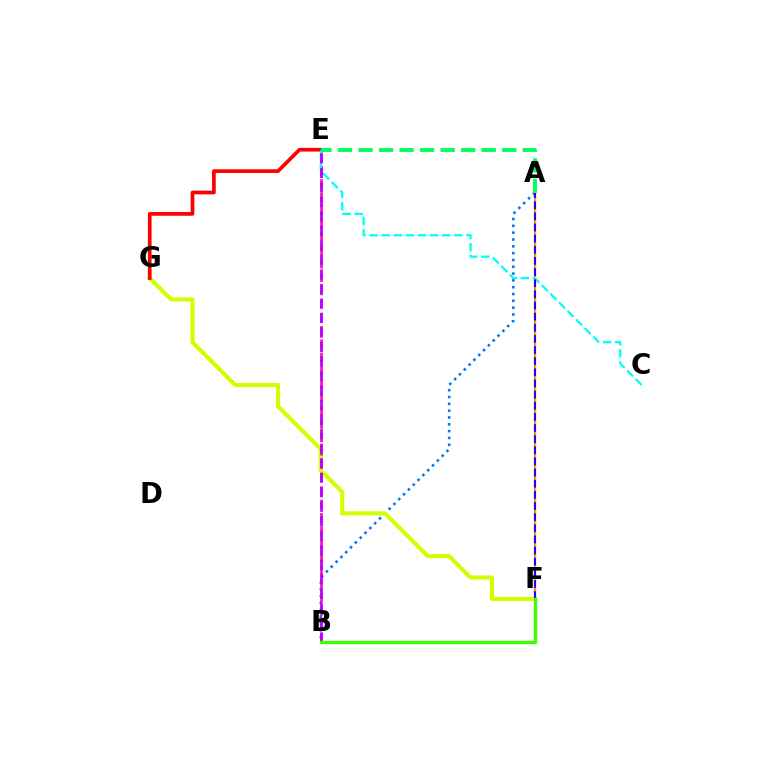{('A', 'B'): [{'color': '#0074ff', 'line_style': 'dotted', 'thickness': 1.85}], ('F', 'G'): [{'color': '#d1ff00', 'line_style': 'solid', 'thickness': 2.95}], ('B', 'E'): [{'color': '#ff00ac', 'line_style': 'dashed', 'thickness': 1.81}, {'color': '#b900ff', 'line_style': 'dashed', 'thickness': 1.97}], ('E', 'G'): [{'color': '#ff0000', 'line_style': 'solid', 'thickness': 2.67}], ('A', 'E'): [{'color': '#00ff5c', 'line_style': 'dashed', 'thickness': 2.79}], ('A', 'F'): [{'color': '#ff9400', 'line_style': 'solid', 'thickness': 1.61}, {'color': '#2500ff', 'line_style': 'dashed', 'thickness': 1.51}], ('C', 'E'): [{'color': '#00fff6', 'line_style': 'dashed', 'thickness': 1.64}], ('B', 'F'): [{'color': '#3dff00', 'line_style': 'solid', 'thickness': 2.41}]}